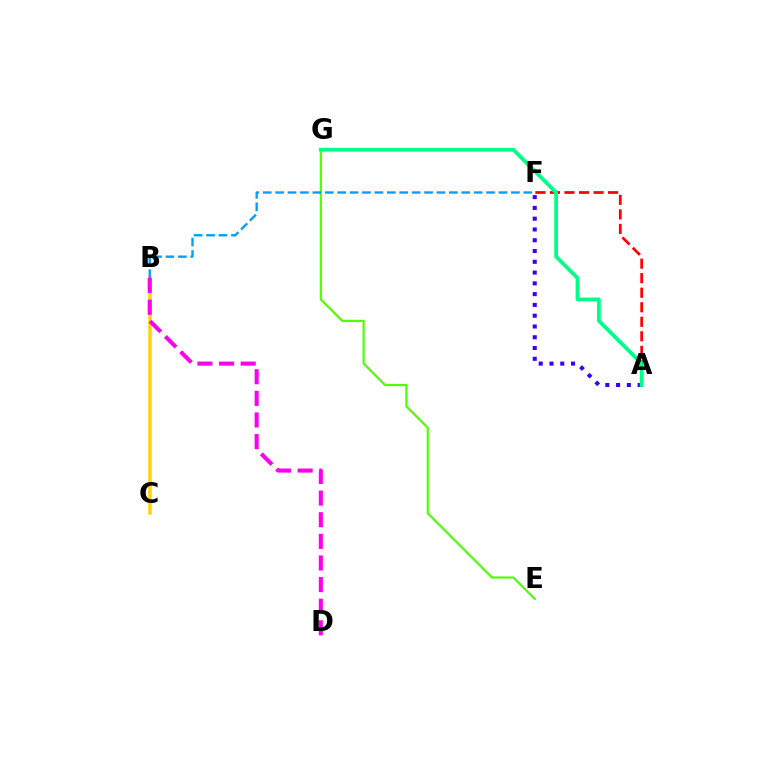{('B', 'C'): [{'color': '#ffd500', 'line_style': 'solid', 'thickness': 2.55}], ('E', 'G'): [{'color': '#4fff00', 'line_style': 'solid', 'thickness': 1.57}], ('B', 'D'): [{'color': '#ff00ed', 'line_style': 'dashed', 'thickness': 2.94}], ('B', 'F'): [{'color': '#009eff', 'line_style': 'dashed', 'thickness': 1.69}], ('A', 'F'): [{'color': '#ff0000', 'line_style': 'dashed', 'thickness': 1.97}, {'color': '#3700ff', 'line_style': 'dotted', 'thickness': 2.93}], ('A', 'G'): [{'color': '#00ff86', 'line_style': 'solid', 'thickness': 2.71}]}